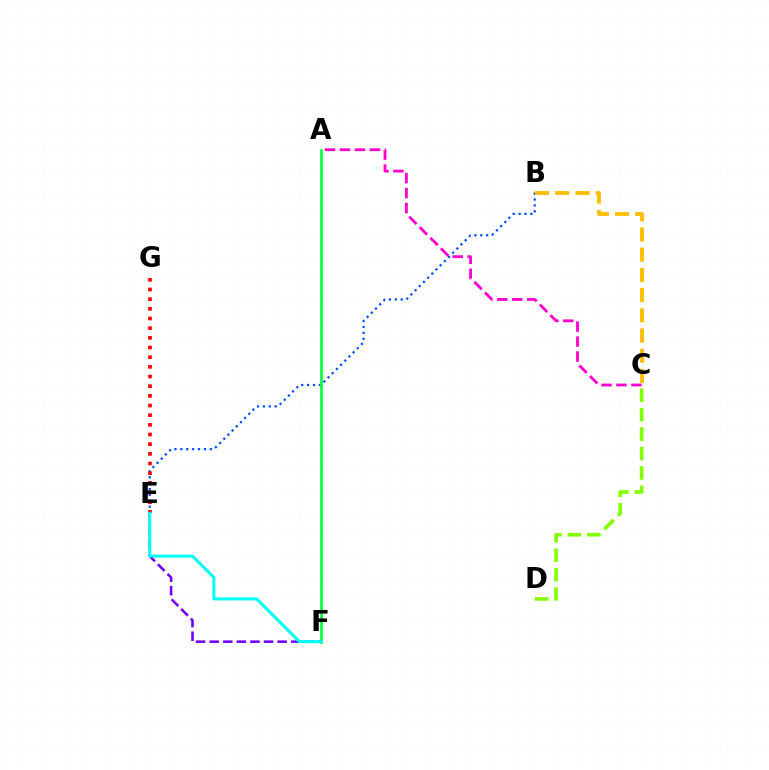{('B', 'E'): [{'color': '#004bff', 'line_style': 'dotted', 'thickness': 1.6}], ('A', 'F'): [{'color': '#00ff39', 'line_style': 'solid', 'thickness': 1.92}], ('C', 'D'): [{'color': '#84ff00', 'line_style': 'dashed', 'thickness': 2.64}], ('E', 'G'): [{'color': '#ff0000', 'line_style': 'dotted', 'thickness': 2.63}], ('A', 'C'): [{'color': '#ff00cf', 'line_style': 'dashed', 'thickness': 2.03}], ('E', 'F'): [{'color': '#7200ff', 'line_style': 'dashed', 'thickness': 1.85}, {'color': '#00fff6', 'line_style': 'solid', 'thickness': 2.17}], ('B', 'C'): [{'color': '#ffbd00', 'line_style': 'dashed', 'thickness': 2.74}]}